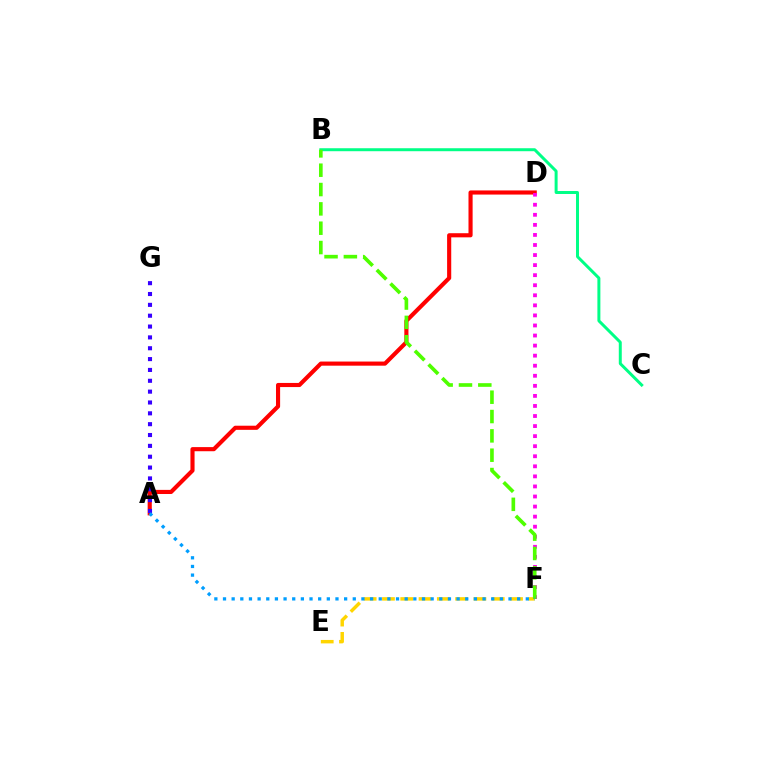{('B', 'C'): [{'color': '#00ff86', 'line_style': 'solid', 'thickness': 2.14}], ('A', 'D'): [{'color': '#ff0000', 'line_style': 'solid', 'thickness': 2.97}], ('E', 'F'): [{'color': '#ffd500', 'line_style': 'dashed', 'thickness': 2.49}], ('D', 'F'): [{'color': '#ff00ed', 'line_style': 'dotted', 'thickness': 2.73}], ('A', 'G'): [{'color': '#3700ff', 'line_style': 'dotted', 'thickness': 2.95}], ('B', 'F'): [{'color': '#4fff00', 'line_style': 'dashed', 'thickness': 2.63}], ('A', 'F'): [{'color': '#009eff', 'line_style': 'dotted', 'thickness': 2.35}]}